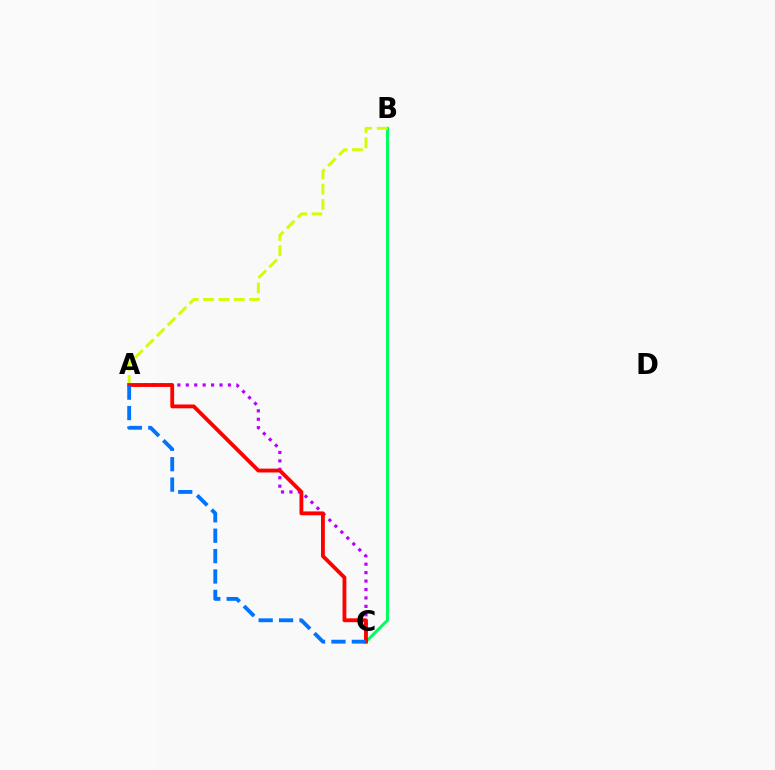{('B', 'C'): [{'color': '#00ff5c', 'line_style': 'solid', 'thickness': 2.15}], ('A', 'B'): [{'color': '#d1ff00', 'line_style': 'dashed', 'thickness': 2.09}], ('A', 'C'): [{'color': '#b900ff', 'line_style': 'dotted', 'thickness': 2.29}, {'color': '#ff0000', 'line_style': 'solid', 'thickness': 2.77}, {'color': '#0074ff', 'line_style': 'dashed', 'thickness': 2.77}]}